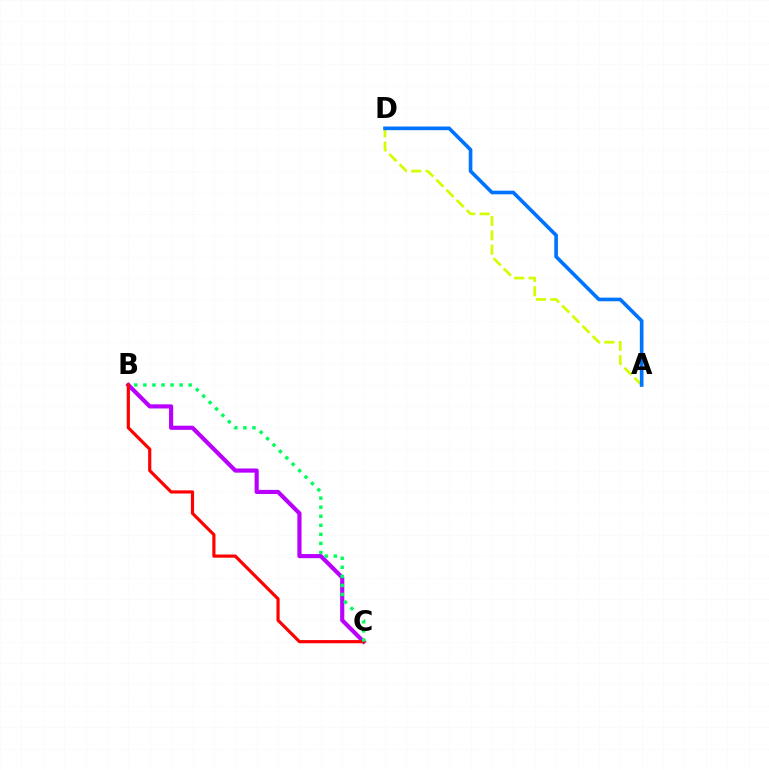{('A', 'D'): [{'color': '#d1ff00', 'line_style': 'dashed', 'thickness': 1.95}, {'color': '#0074ff', 'line_style': 'solid', 'thickness': 2.62}], ('B', 'C'): [{'color': '#b900ff', 'line_style': 'solid', 'thickness': 2.99}, {'color': '#ff0000', 'line_style': 'solid', 'thickness': 2.28}, {'color': '#00ff5c', 'line_style': 'dotted', 'thickness': 2.46}]}